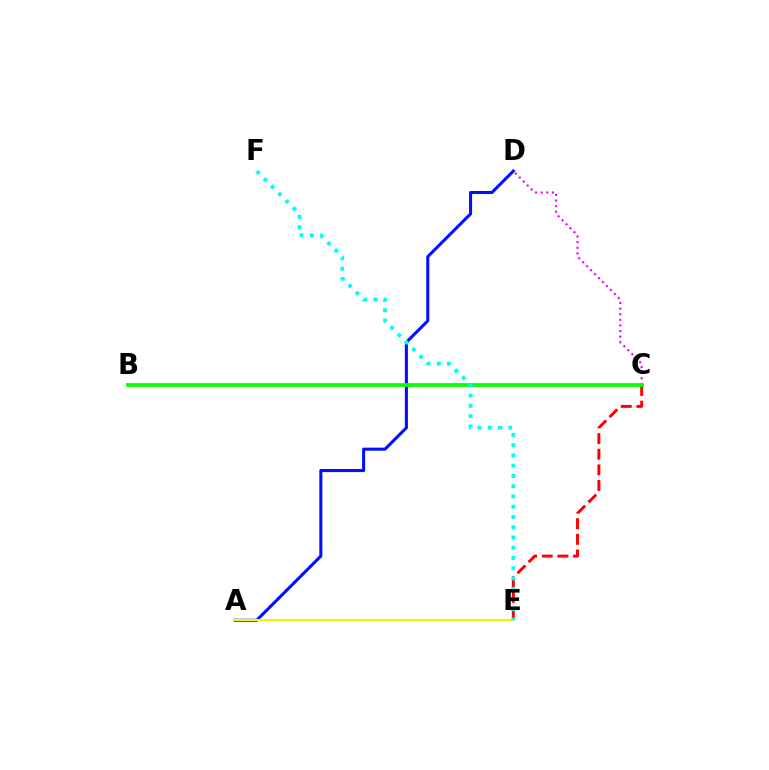{('C', 'D'): [{'color': '#ee00ff', 'line_style': 'dotted', 'thickness': 1.52}], ('C', 'E'): [{'color': '#ff0000', 'line_style': 'dashed', 'thickness': 2.13}], ('A', 'D'): [{'color': '#0010ff', 'line_style': 'solid', 'thickness': 2.2}], ('A', 'E'): [{'color': '#fcf500', 'line_style': 'solid', 'thickness': 1.55}], ('B', 'C'): [{'color': '#08ff00', 'line_style': 'solid', 'thickness': 2.72}], ('E', 'F'): [{'color': '#00fff6', 'line_style': 'dotted', 'thickness': 2.79}]}